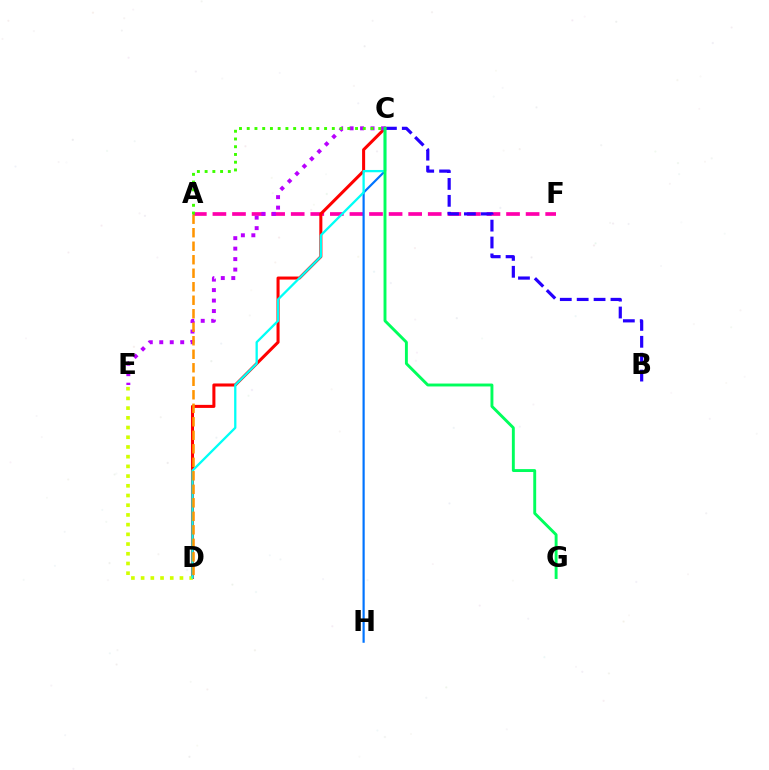{('A', 'F'): [{'color': '#ff00ac', 'line_style': 'dashed', 'thickness': 2.66}], ('B', 'C'): [{'color': '#2500ff', 'line_style': 'dashed', 'thickness': 2.29}], ('C', 'D'): [{'color': '#ff0000', 'line_style': 'solid', 'thickness': 2.19}, {'color': '#00fff6', 'line_style': 'solid', 'thickness': 1.65}], ('C', 'H'): [{'color': '#0074ff', 'line_style': 'solid', 'thickness': 1.58}], ('D', 'E'): [{'color': '#d1ff00', 'line_style': 'dotted', 'thickness': 2.64}], ('C', 'E'): [{'color': '#b900ff', 'line_style': 'dotted', 'thickness': 2.85}], ('C', 'G'): [{'color': '#00ff5c', 'line_style': 'solid', 'thickness': 2.09}], ('A', 'D'): [{'color': '#ff9400', 'line_style': 'dashed', 'thickness': 1.83}], ('A', 'C'): [{'color': '#3dff00', 'line_style': 'dotted', 'thickness': 2.1}]}